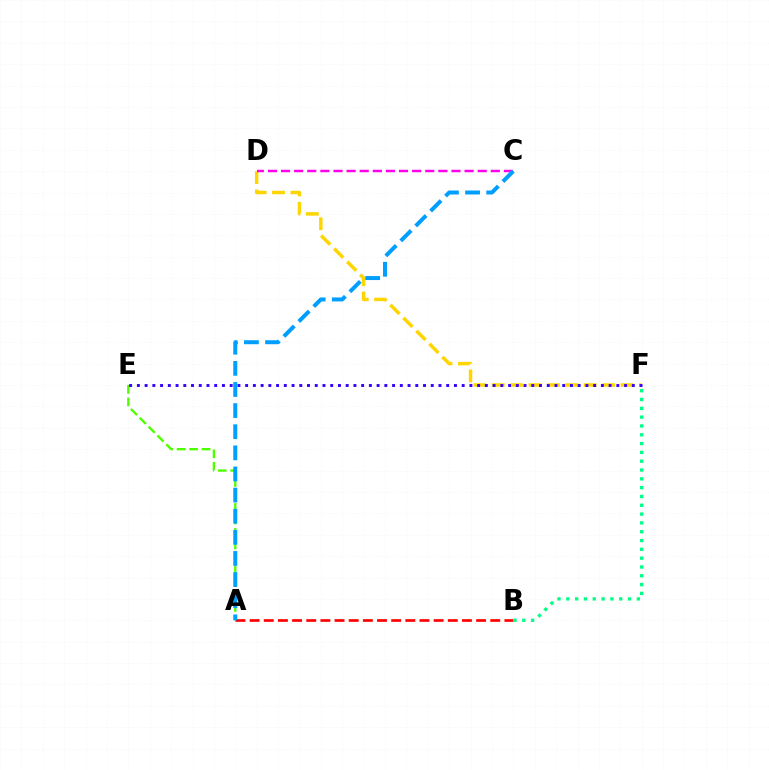{('A', 'E'): [{'color': '#4fff00', 'line_style': 'dashed', 'thickness': 1.7}], ('D', 'F'): [{'color': '#ffd500', 'line_style': 'dashed', 'thickness': 2.5}], ('C', 'D'): [{'color': '#ff00ed', 'line_style': 'dashed', 'thickness': 1.78}], ('E', 'F'): [{'color': '#3700ff', 'line_style': 'dotted', 'thickness': 2.1}], ('A', 'B'): [{'color': '#ff0000', 'line_style': 'dashed', 'thickness': 1.92}], ('B', 'F'): [{'color': '#00ff86', 'line_style': 'dotted', 'thickness': 2.39}], ('A', 'C'): [{'color': '#009eff', 'line_style': 'dashed', 'thickness': 2.87}]}